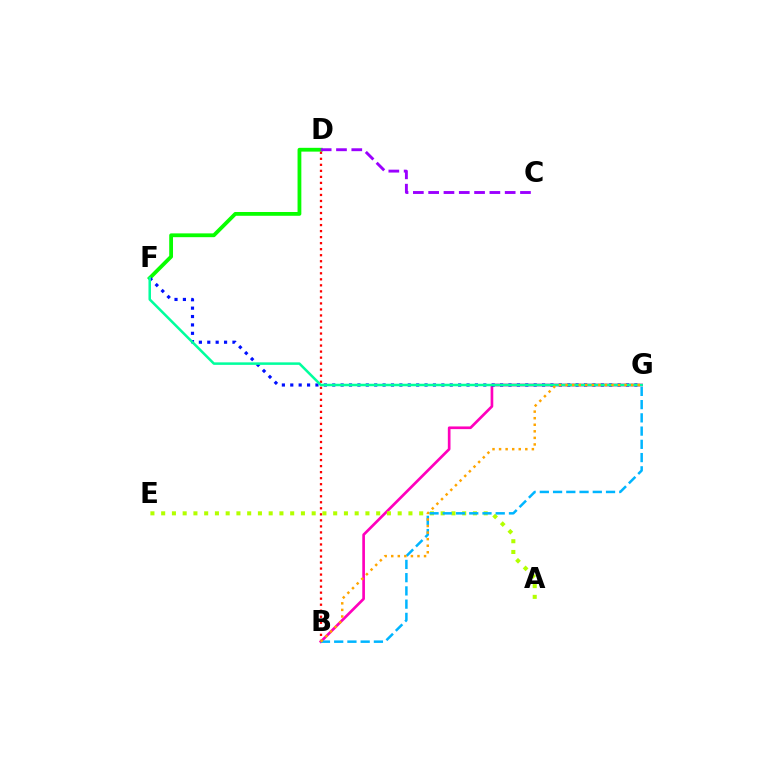{('D', 'F'): [{'color': '#08ff00', 'line_style': 'solid', 'thickness': 2.73}], ('B', 'D'): [{'color': '#ff0000', 'line_style': 'dotted', 'thickness': 1.64}], ('B', 'G'): [{'color': '#ff00bd', 'line_style': 'solid', 'thickness': 1.93}, {'color': '#00b5ff', 'line_style': 'dashed', 'thickness': 1.8}, {'color': '#ffa500', 'line_style': 'dotted', 'thickness': 1.78}], ('C', 'D'): [{'color': '#9b00ff', 'line_style': 'dashed', 'thickness': 2.08}], ('A', 'E'): [{'color': '#b3ff00', 'line_style': 'dotted', 'thickness': 2.92}], ('F', 'G'): [{'color': '#0010ff', 'line_style': 'dotted', 'thickness': 2.28}, {'color': '#00ff9d', 'line_style': 'solid', 'thickness': 1.81}]}